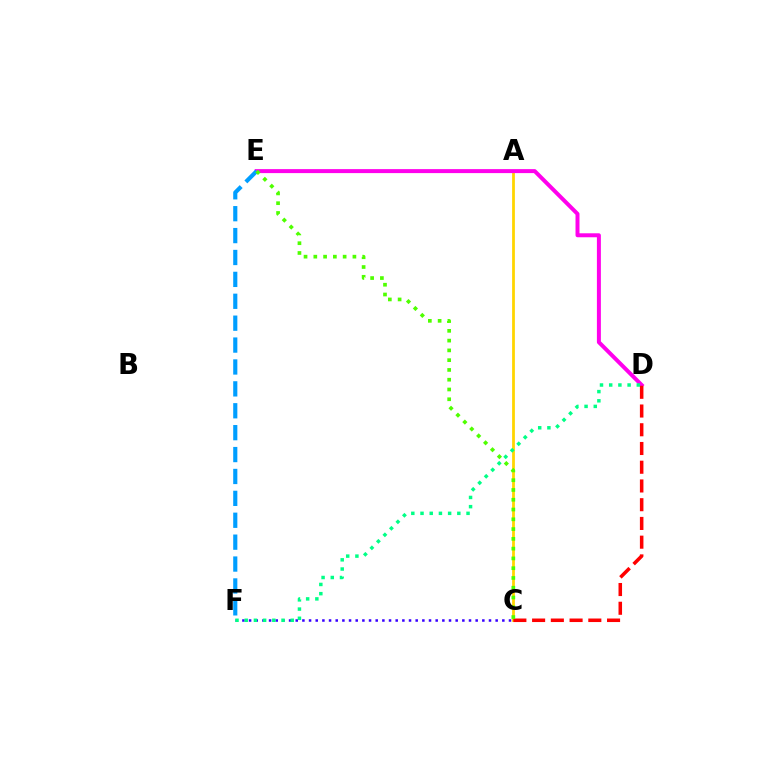{('A', 'C'): [{'color': '#ffd500', 'line_style': 'solid', 'thickness': 2.0}], ('D', 'E'): [{'color': '#ff00ed', 'line_style': 'solid', 'thickness': 2.86}], ('E', 'F'): [{'color': '#009eff', 'line_style': 'dashed', 'thickness': 2.97}], ('C', 'D'): [{'color': '#ff0000', 'line_style': 'dashed', 'thickness': 2.55}], ('C', 'E'): [{'color': '#4fff00', 'line_style': 'dotted', 'thickness': 2.66}], ('C', 'F'): [{'color': '#3700ff', 'line_style': 'dotted', 'thickness': 1.81}], ('D', 'F'): [{'color': '#00ff86', 'line_style': 'dotted', 'thickness': 2.5}]}